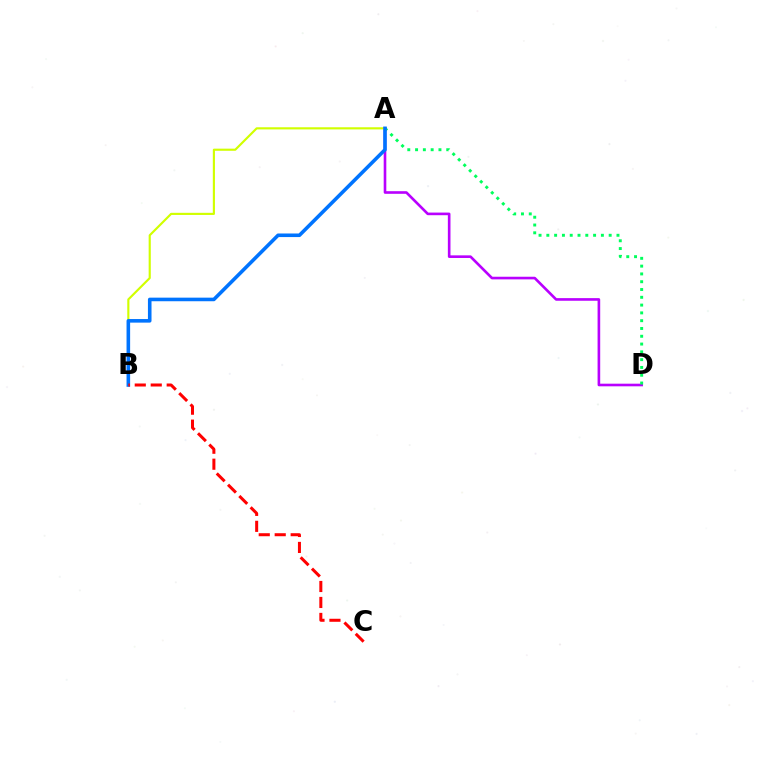{('A', 'D'): [{'color': '#b900ff', 'line_style': 'solid', 'thickness': 1.89}, {'color': '#00ff5c', 'line_style': 'dotted', 'thickness': 2.12}], ('A', 'B'): [{'color': '#d1ff00', 'line_style': 'solid', 'thickness': 1.54}, {'color': '#0074ff', 'line_style': 'solid', 'thickness': 2.58}], ('B', 'C'): [{'color': '#ff0000', 'line_style': 'dashed', 'thickness': 2.17}]}